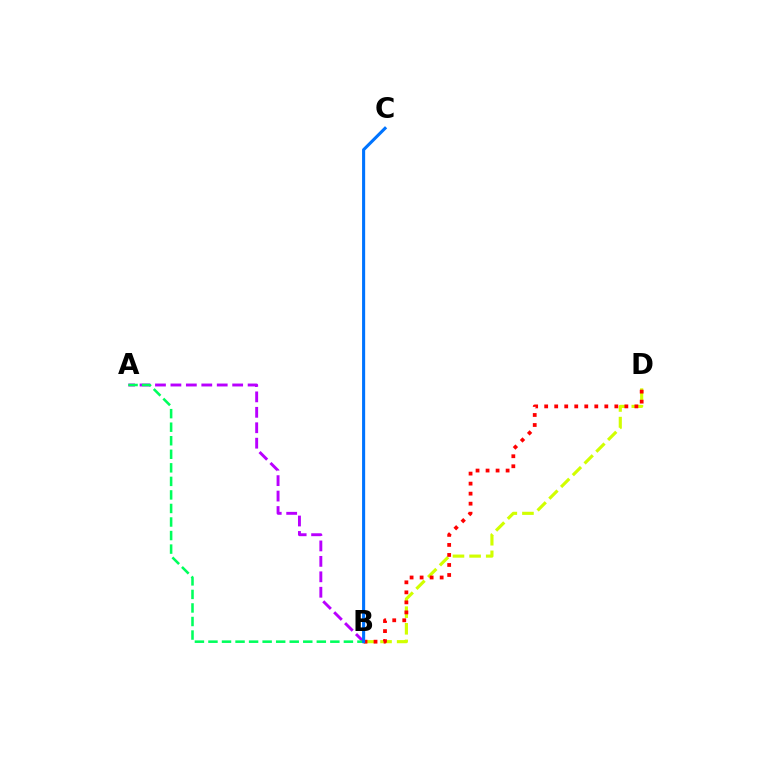{('A', 'B'): [{'color': '#b900ff', 'line_style': 'dashed', 'thickness': 2.1}, {'color': '#00ff5c', 'line_style': 'dashed', 'thickness': 1.84}], ('B', 'D'): [{'color': '#d1ff00', 'line_style': 'dashed', 'thickness': 2.26}, {'color': '#ff0000', 'line_style': 'dotted', 'thickness': 2.72}], ('B', 'C'): [{'color': '#0074ff', 'line_style': 'solid', 'thickness': 2.22}]}